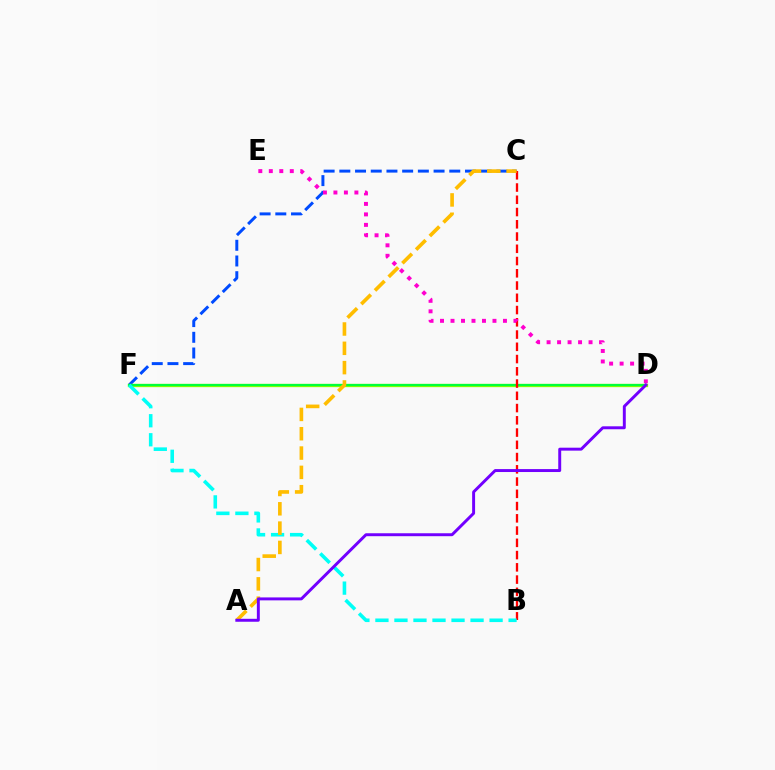{('C', 'F'): [{'color': '#004bff', 'line_style': 'dashed', 'thickness': 2.13}], ('D', 'F'): [{'color': '#84ff00', 'line_style': 'solid', 'thickness': 2.37}, {'color': '#00ff39', 'line_style': 'solid', 'thickness': 1.52}], ('B', 'C'): [{'color': '#ff0000', 'line_style': 'dashed', 'thickness': 1.66}], ('B', 'F'): [{'color': '#00fff6', 'line_style': 'dashed', 'thickness': 2.58}], ('A', 'C'): [{'color': '#ffbd00', 'line_style': 'dashed', 'thickness': 2.62}], ('D', 'E'): [{'color': '#ff00cf', 'line_style': 'dotted', 'thickness': 2.85}], ('A', 'D'): [{'color': '#7200ff', 'line_style': 'solid', 'thickness': 2.12}]}